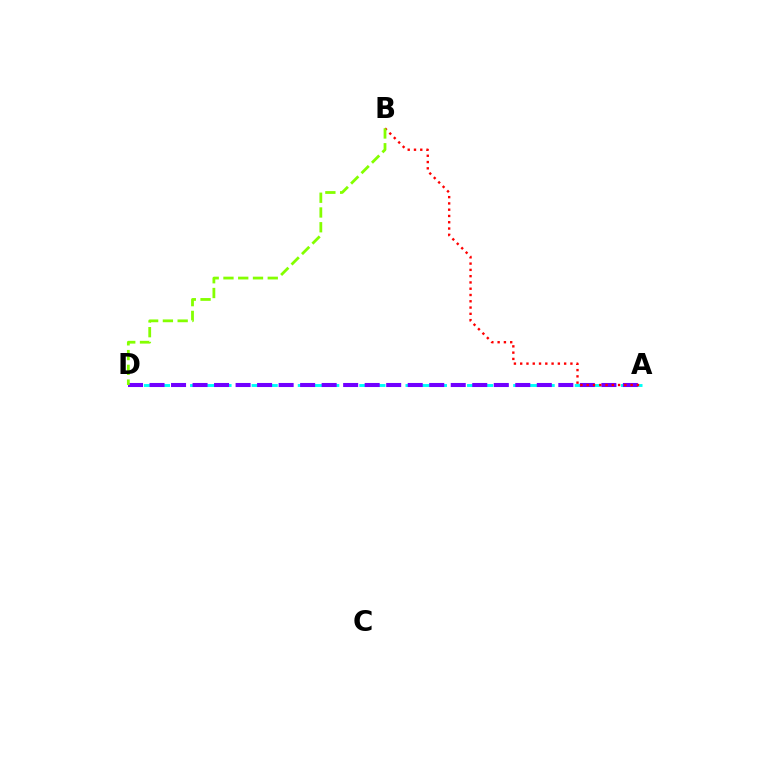{('A', 'D'): [{'color': '#00fff6', 'line_style': 'dashed', 'thickness': 2.09}, {'color': '#7200ff', 'line_style': 'dashed', 'thickness': 2.92}], ('A', 'B'): [{'color': '#ff0000', 'line_style': 'dotted', 'thickness': 1.71}], ('B', 'D'): [{'color': '#84ff00', 'line_style': 'dashed', 'thickness': 2.01}]}